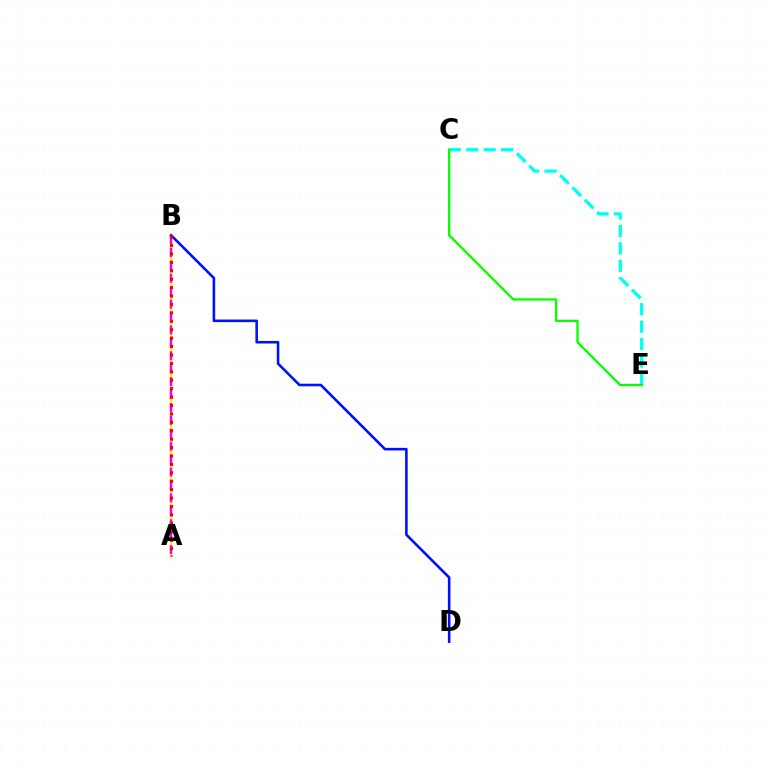{('A', 'B'): [{'color': '#fcf500', 'line_style': 'solid', 'thickness': 1.64}, {'color': '#ee00ff', 'line_style': 'dashed', 'thickness': 1.76}, {'color': '#ff0000', 'line_style': 'dotted', 'thickness': 2.29}], ('B', 'D'): [{'color': '#0010ff', 'line_style': 'solid', 'thickness': 1.86}], ('C', 'E'): [{'color': '#00fff6', 'line_style': 'dashed', 'thickness': 2.37}, {'color': '#08ff00', 'line_style': 'solid', 'thickness': 1.67}]}